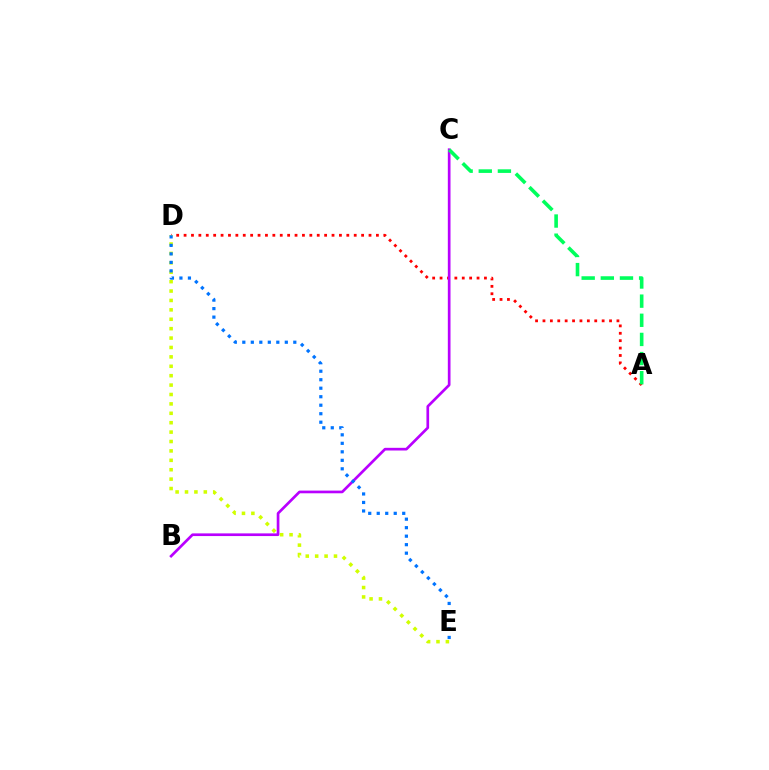{('A', 'D'): [{'color': '#ff0000', 'line_style': 'dotted', 'thickness': 2.01}], ('D', 'E'): [{'color': '#d1ff00', 'line_style': 'dotted', 'thickness': 2.56}, {'color': '#0074ff', 'line_style': 'dotted', 'thickness': 2.31}], ('B', 'C'): [{'color': '#b900ff', 'line_style': 'solid', 'thickness': 1.93}], ('A', 'C'): [{'color': '#00ff5c', 'line_style': 'dashed', 'thickness': 2.6}]}